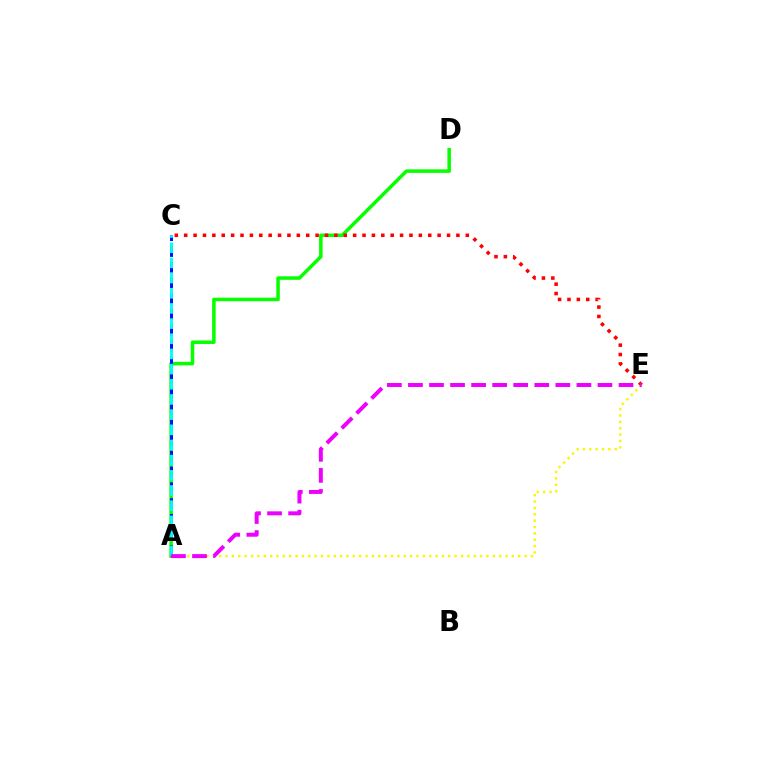{('A', 'D'): [{'color': '#08ff00', 'line_style': 'solid', 'thickness': 2.53}], ('A', 'C'): [{'color': '#0010ff', 'line_style': 'dashed', 'thickness': 2.14}, {'color': '#00fff6', 'line_style': 'dashed', 'thickness': 2.06}], ('C', 'E'): [{'color': '#ff0000', 'line_style': 'dotted', 'thickness': 2.55}], ('A', 'E'): [{'color': '#fcf500', 'line_style': 'dotted', 'thickness': 1.73}, {'color': '#ee00ff', 'line_style': 'dashed', 'thickness': 2.86}]}